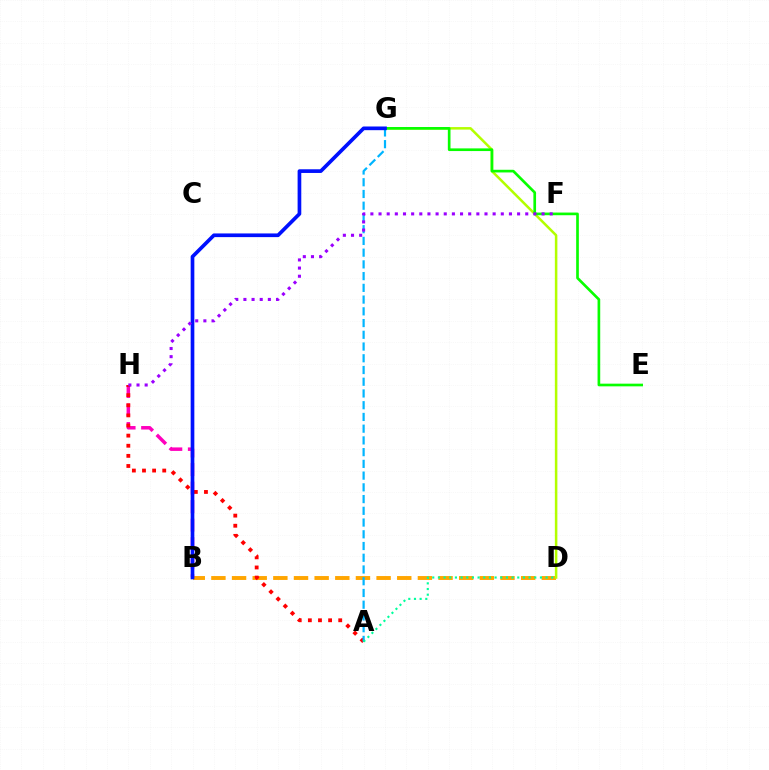{('B', 'D'): [{'color': '#ffa500', 'line_style': 'dashed', 'thickness': 2.81}], ('B', 'H'): [{'color': '#ff00bd', 'line_style': 'dashed', 'thickness': 2.52}], ('A', 'H'): [{'color': '#ff0000', 'line_style': 'dotted', 'thickness': 2.75}], ('D', 'G'): [{'color': '#b3ff00', 'line_style': 'solid', 'thickness': 1.82}], ('E', 'G'): [{'color': '#08ff00', 'line_style': 'solid', 'thickness': 1.92}], ('A', 'G'): [{'color': '#00b5ff', 'line_style': 'dashed', 'thickness': 1.59}], ('B', 'G'): [{'color': '#0010ff', 'line_style': 'solid', 'thickness': 2.65}], ('F', 'H'): [{'color': '#9b00ff', 'line_style': 'dotted', 'thickness': 2.21}], ('A', 'D'): [{'color': '#00ff9d', 'line_style': 'dotted', 'thickness': 1.54}]}